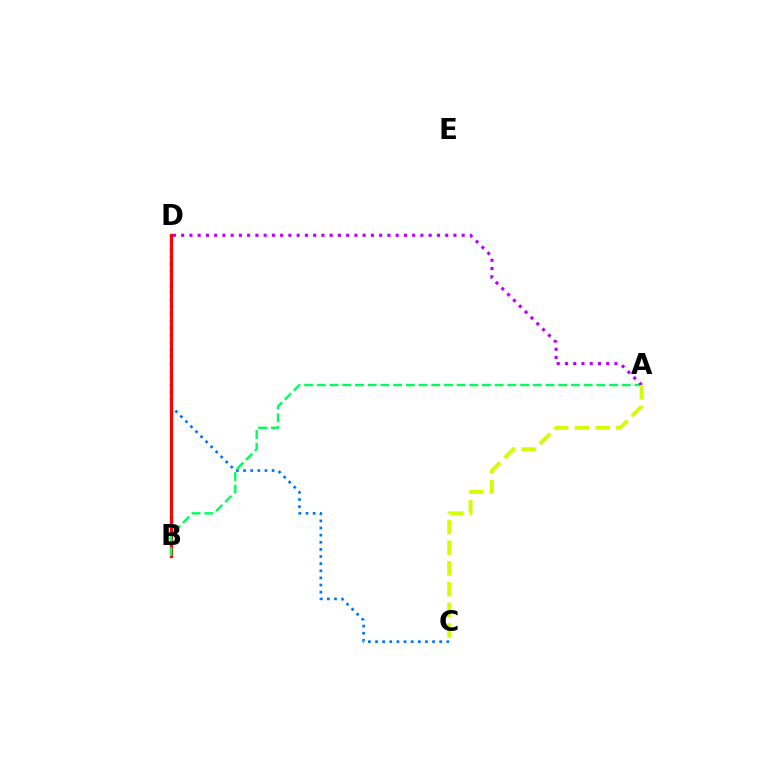{('C', 'D'): [{'color': '#0074ff', 'line_style': 'dotted', 'thickness': 1.94}], ('B', 'D'): [{'color': '#ff0000', 'line_style': 'solid', 'thickness': 2.35}], ('A', 'B'): [{'color': '#00ff5c', 'line_style': 'dashed', 'thickness': 1.73}], ('A', 'D'): [{'color': '#b900ff', 'line_style': 'dotted', 'thickness': 2.24}], ('A', 'C'): [{'color': '#d1ff00', 'line_style': 'dashed', 'thickness': 2.81}]}